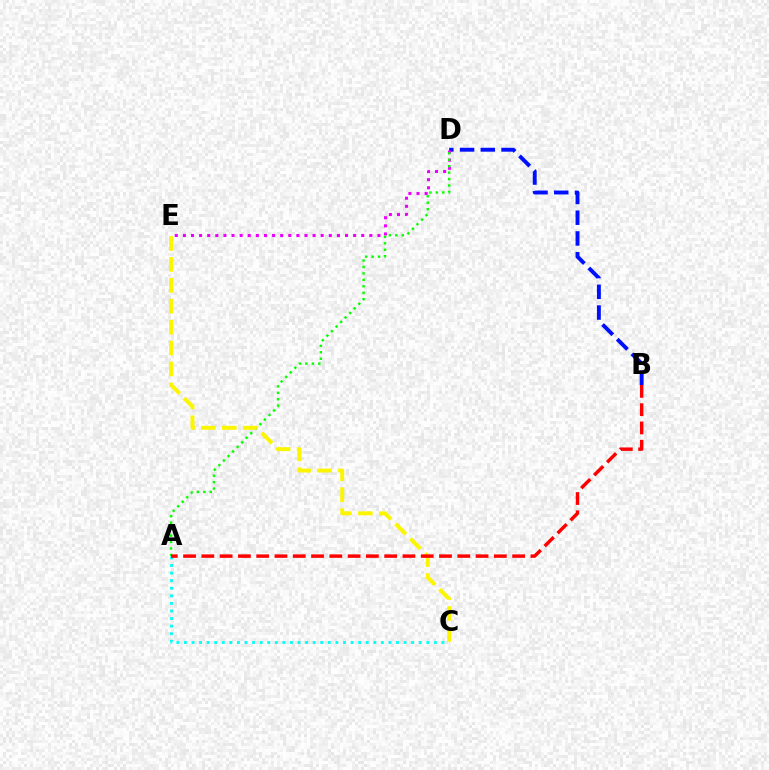{('B', 'D'): [{'color': '#0010ff', 'line_style': 'dashed', 'thickness': 2.82}], ('D', 'E'): [{'color': '#ee00ff', 'line_style': 'dotted', 'thickness': 2.2}], ('A', 'C'): [{'color': '#00fff6', 'line_style': 'dotted', 'thickness': 2.06}], ('A', 'D'): [{'color': '#08ff00', 'line_style': 'dotted', 'thickness': 1.75}], ('C', 'E'): [{'color': '#fcf500', 'line_style': 'dashed', 'thickness': 2.84}], ('A', 'B'): [{'color': '#ff0000', 'line_style': 'dashed', 'thickness': 2.48}]}